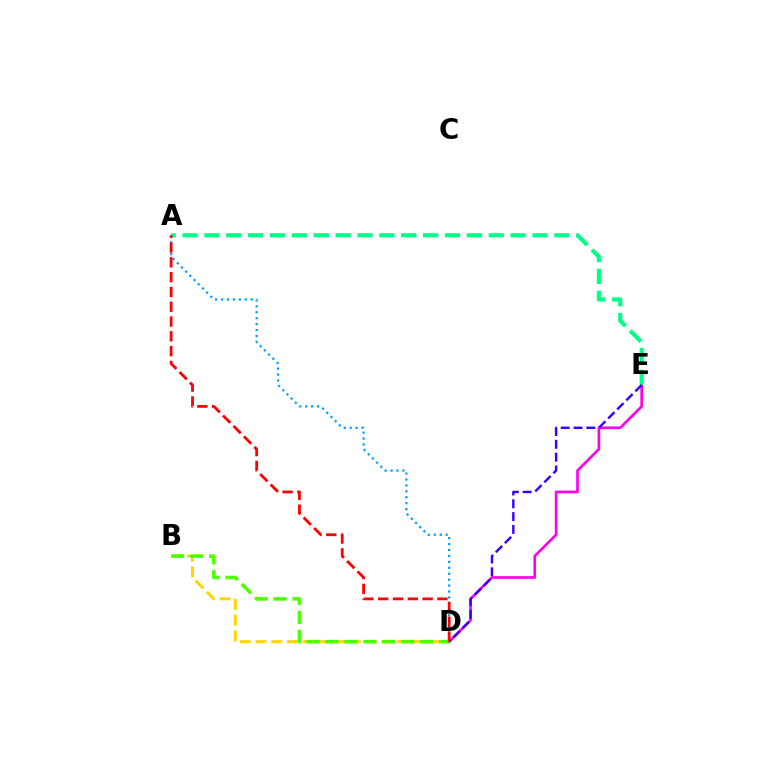{('D', 'E'): [{'color': '#ff00ed', 'line_style': 'solid', 'thickness': 1.92}, {'color': '#3700ff', 'line_style': 'dashed', 'thickness': 1.74}], ('A', 'D'): [{'color': '#009eff', 'line_style': 'dotted', 'thickness': 1.61}, {'color': '#ff0000', 'line_style': 'dashed', 'thickness': 2.01}], ('A', 'E'): [{'color': '#00ff86', 'line_style': 'dashed', 'thickness': 2.97}], ('B', 'D'): [{'color': '#ffd500', 'line_style': 'dashed', 'thickness': 2.14}, {'color': '#4fff00', 'line_style': 'dashed', 'thickness': 2.57}]}